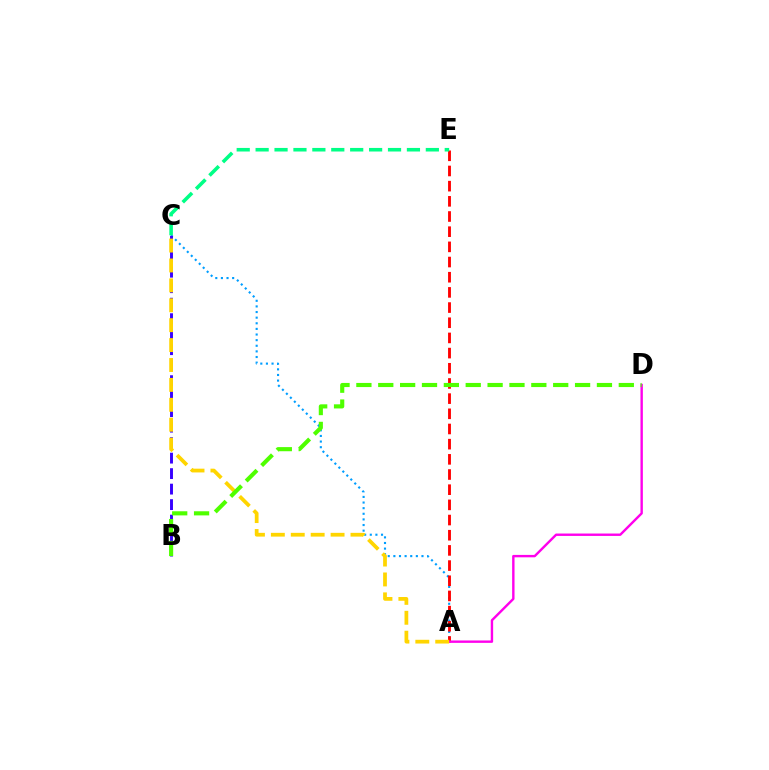{('A', 'C'): [{'color': '#009eff', 'line_style': 'dotted', 'thickness': 1.53}, {'color': '#ffd500', 'line_style': 'dashed', 'thickness': 2.7}], ('B', 'C'): [{'color': '#3700ff', 'line_style': 'dashed', 'thickness': 2.1}], ('A', 'E'): [{'color': '#ff0000', 'line_style': 'dashed', 'thickness': 2.06}], ('C', 'E'): [{'color': '#00ff86', 'line_style': 'dashed', 'thickness': 2.57}], ('A', 'D'): [{'color': '#ff00ed', 'line_style': 'solid', 'thickness': 1.73}], ('B', 'D'): [{'color': '#4fff00', 'line_style': 'dashed', 'thickness': 2.97}]}